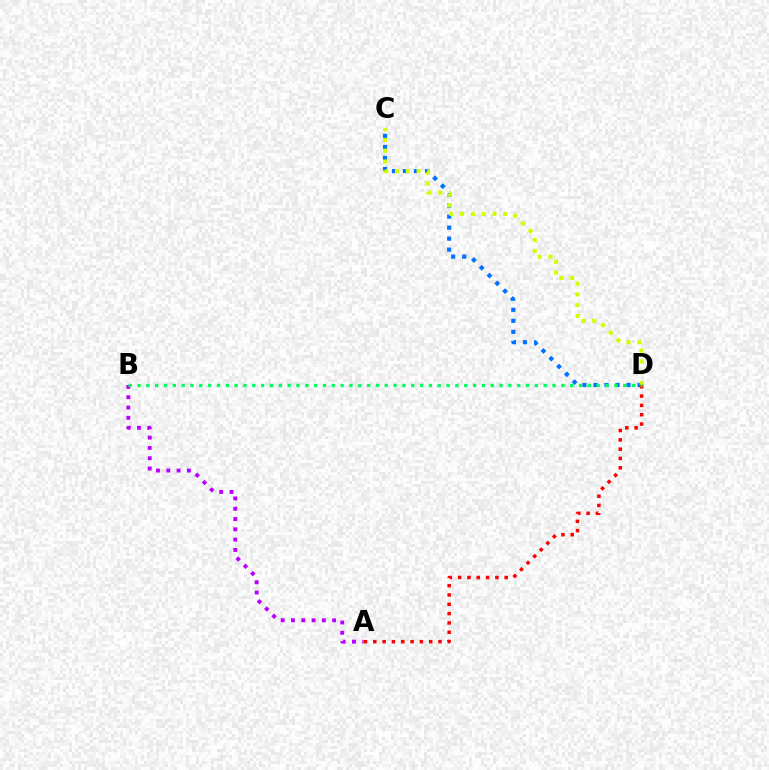{('C', 'D'): [{'color': '#0074ff', 'line_style': 'dotted', 'thickness': 3.0}, {'color': '#d1ff00', 'line_style': 'dotted', 'thickness': 2.93}], ('A', 'B'): [{'color': '#b900ff', 'line_style': 'dotted', 'thickness': 2.8}], ('A', 'D'): [{'color': '#ff0000', 'line_style': 'dotted', 'thickness': 2.53}], ('B', 'D'): [{'color': '#00ff5c', 'line_style': 'dotted', 'thickness': 2.4}]}